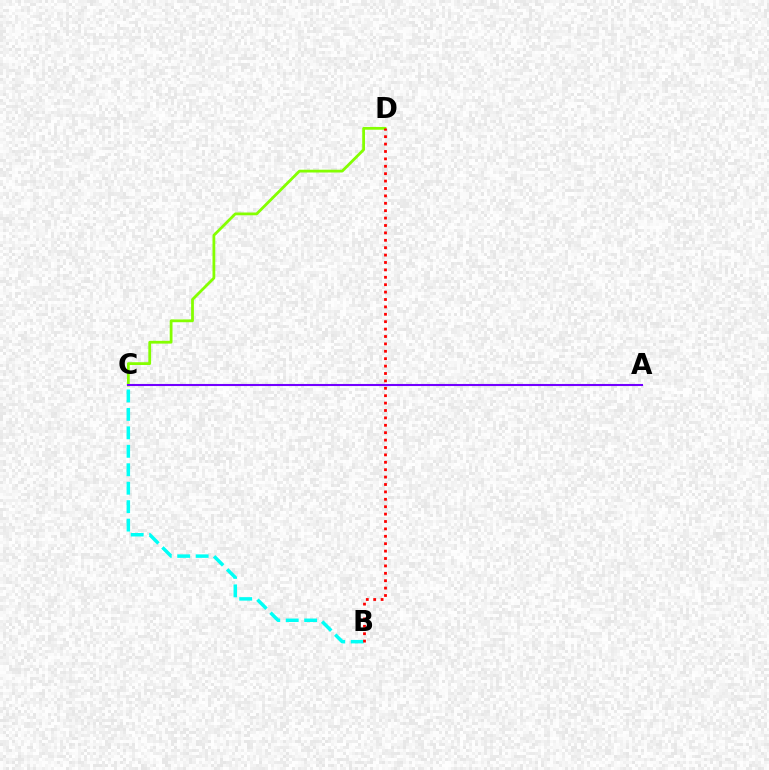{('B', 'C'): [{'color': '#00fff6', 'line_style': 'dashed', 'thickness': 2.51}], ('C', 'D'): [{'color': '#84ff00', 'line_style': 'solid', 'thickness': 2.0}], ('B', 'D'): [{'color': '#ff0000', 'line_style': 'dotted', 'thickness': 2.01}], ('A', 'C'): [{'color': '#7200ff', 'line_style': 'solid', 'thickness': 1.5}]}